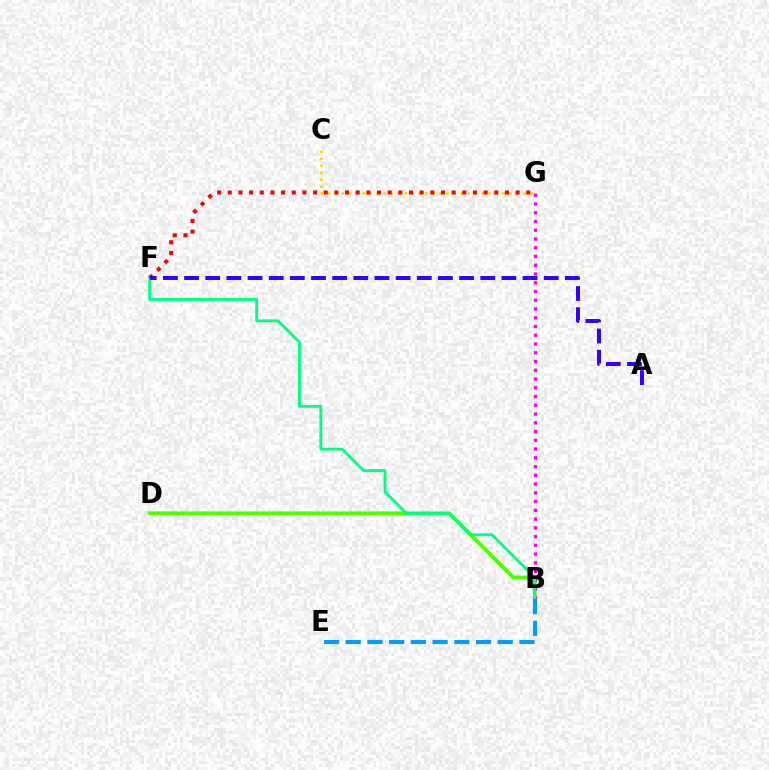{('B', 'D'): [{'color': '#4fff00', 'line_style': 'solid', 'thickness': 2.76}], ('C', 'G'): [{'color': '#ffd500', 'line_style': 'dotted', 'thickness': 1.9}], ('B', 'G'): [{'color': '#ff00ed', 'line_style': 'dotted', 'thickness': 2.38}], ('B', 'F'): [{'color': '#00ff86', 'line_style': 'solid', 'thickness': 2.06}], ('F', 'G'): [{'color': '#ff0000', 'line_style': 'dotted', 'thickness': 2.9}], ('B', 'E'): [{'color': '#009eff', 'line_style': 'dashed', 'thickness': 2.95}], ('A', 'F'): [{'color': '#3700ff', 'line_style': 'dashed', 'thickness': 2.87}]}